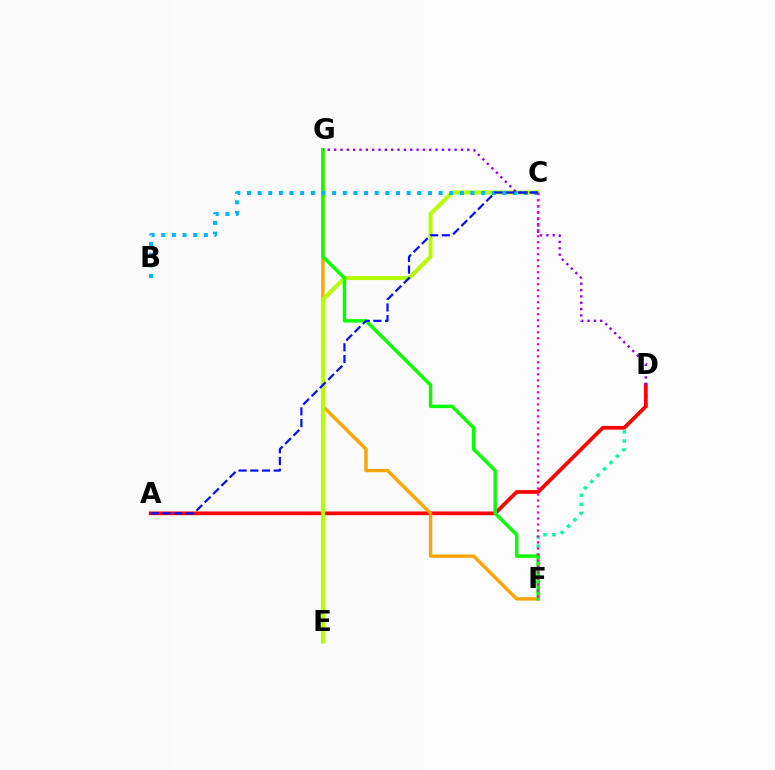{('D', 'F'): [{'color': '#00ff9d', 'line_style': 'dotted', 'thickness': 2.45}], ('A', 'D'): [{'color': '#ff0000', 'line_style': 'solid', 'thickness': 2.68}], ('F', 'G'): [{'color': '#ffa500', 'line_style': 'solid', 'thickness': 2.46}, {'color': '#08ff00', 'line_style': 'solid', 'thickness': 2.47}], ('C', 'E'): [{'color': '#b3ff00', 'line_style': 'solid', 'thickness': 2.89}], ('B', 'C'): [{'color': '#00b5ff', 'line_style': 'dotted', 'thickness': 2.89}], ('D', 'G'): [{'color': '#9b00ff', 'line_style': 'dotted', 'thickness': 1.72}], ('C', 'F'): [{'color': '#ff00bd', 'line_style': 'dotted', 'thickness': 1.63}], ('A', 'C'): [{'color': '#0010ff', 'line_style': 'dashed', 'thickness': 1.59}]}